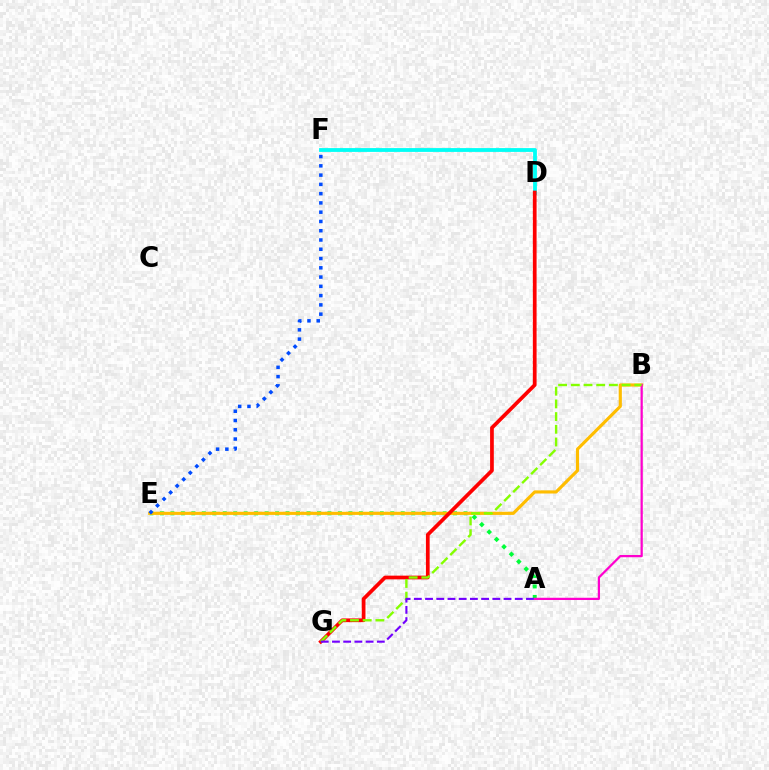{('A', 'E'): [{'color': '#00ff39', 'line_style': 'dotted', 'thickness': 2.84}], ('B', 'E'): [{'color': '#ffbd00', 'line_style': 'solid', 'thickness': 2.26}], ('D', 'F'): [{'color': '#00fff6', 'line_style': 'solid', 'thickness': 2.74}], ('E', 'F'): [{'color': '#004bff', 'line_style': 'dotted', 'thickness': 2.52}], ('D', 'G'): [{'color': '#ff0000', 'line_style': 'solid', 'thickness': 2.68}], ('A', 'B'): [{'color': '#ff00cf', 'line_style': 'solid', 'thickness': 1.61}], ('B', 'G'): [{'color': '#84ff00', 'line_style': 'dashed', 'thickness': 1.72}], ('A', 'G'): [{'color': '#7200ff', 'line_style': 'dashed', 'thickness': 1.52}]}